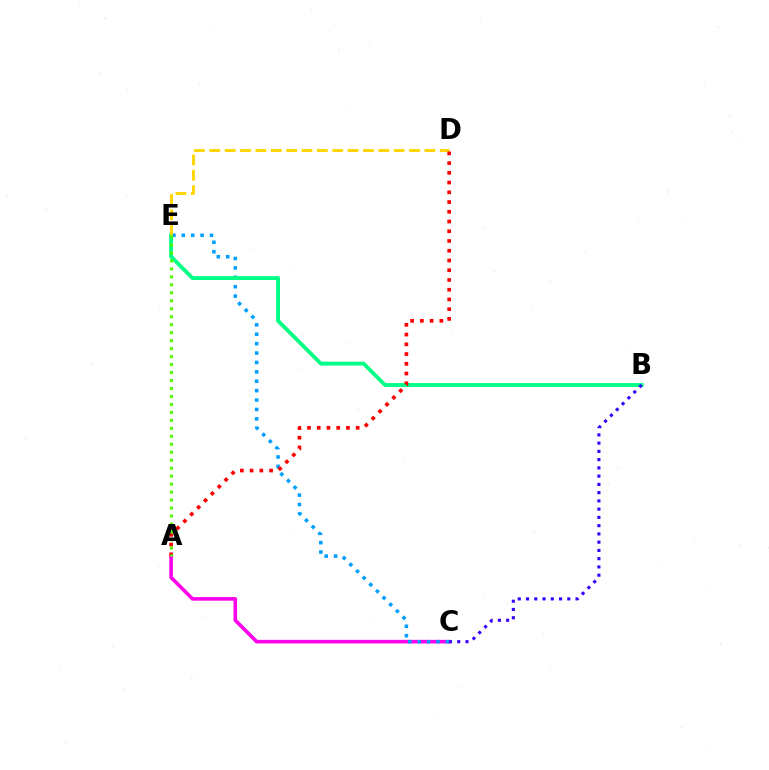{('A', 'C'): [{'color': '#ff00ed', 'line_style': 'solid', 'thickness': 2.59}], ('C', 'E'): [{'color': '#009eff', 'line_style': 'dotted', 'thickness': 2.55}], ('B', 'E'): [{'color': '#00ff86', 'line_style': 'solid', 'thickness': 2.77}], ('D', 'E'): [{'color': '#ffd500', 'line_style': 'dashed', 'thickness': 2.09}], ('B', 'C'): [{'color': '#3700ff', 'line_style': 'dotted', 'thickness': 2.24}], ('A', 'D'): [{'color': '#ff0000', 'line_style': 'dotted', 'thickness': 2.65}], ('A', 'E'): [{'color': '#4fff00', 'line_style': 'dotted', 'thickness': 2.17}]}